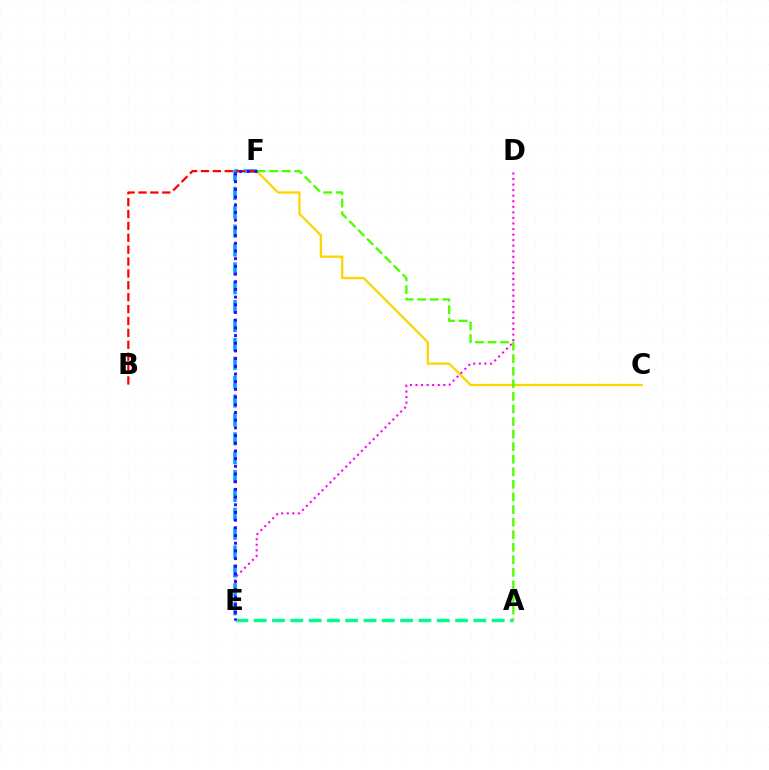{('C', 'F'): [{'color': '#ffd500', 'line_style': 'solid', 'thickness': 1.66}], ('D', 'E'): [{'color': '#ff00ed', 'line_style': 'dotted', 'thickness': 1.51}], ('A', 'E'): [{'color': '#00ff86', 'line_style': 'dashed', 'thickness': 2.49}], ('E', 'F'): [{'color': '#009eff', 'line_style': 'dashed', 'thickness': 2.57}, {'color': '#3700ff', 'line_style': 'dotted', 'thickness': 2.09}], ('B', 'F'): [{'color': '#ff0000', 'line_style': 'dashed', 'thickness': 1.61}], ('A', 'F'): [{'color': '#4fff00', 'line_style': 'dashed', 'thickness': 1.71}]}